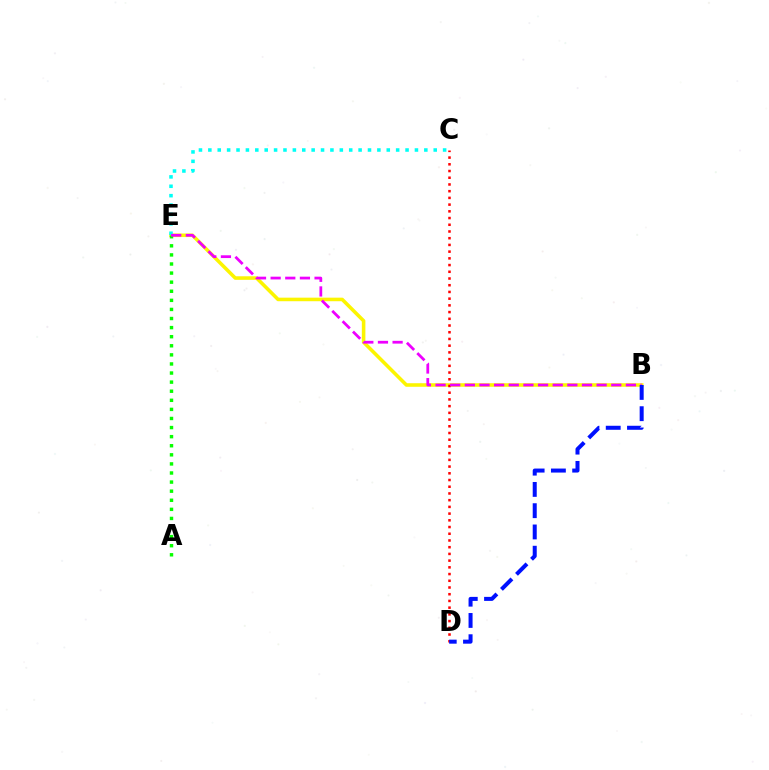{('B', 'E'): [{'color': '#fcf500', 'line_style': 'solid', 'thickness': 2.56}, {'color': '#ee00ff', 'line_style': 'dashed', 'thickness': 1.99}], ('A', 'E'): [{'color': '#08ff00', 'line_style': 'dotted', 'thickness': 2.47}], ('C', 'D'): [{'color': '#ff0000', 'line_style': 'dotted', 'thickness': 1.83}], ('C', 'E'): [{'color': '#00fff6', 'line_style': 'dotted', 'thickness': 2.55}], ('B', 'D'): [{'color': '#0010ff', 'line_style': 'dashed', 'thickness': 2.89}]}